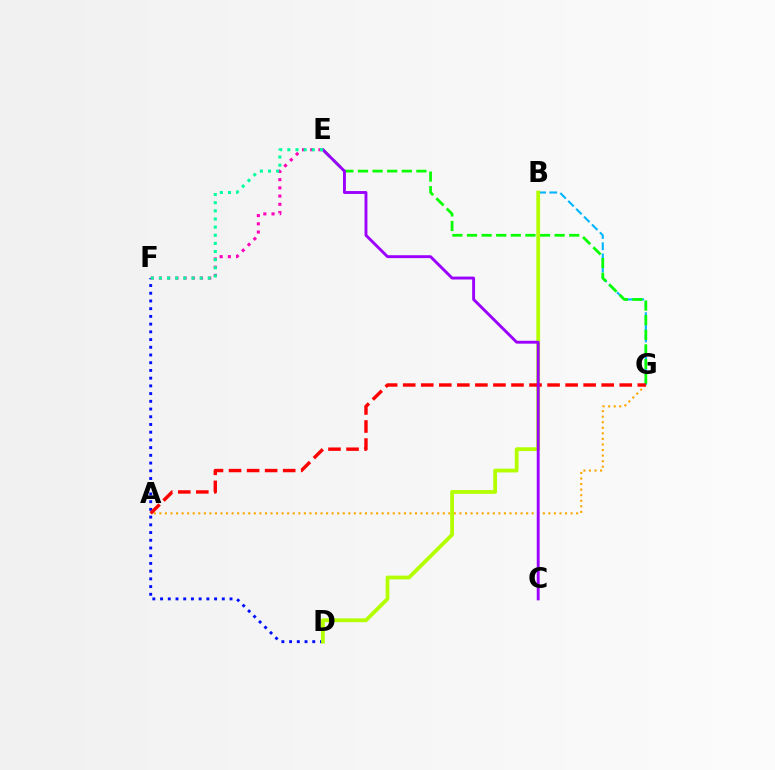{('A', 'G'): [{'color': '#ffa500', 'line_style': 'dotted', 'thickness': 1.51}, {'color': '#ff0000', 'line_style': 'dashed', 'thickness': 2.45}], ('D', 'F'): [{'color': '#0010ff', 'line_style': 'dotted', 'thickness': 2.1}], ('B', 'G'): [{'color': '#00b5ff', 'line_style': 'dashed', 'thickness': 1.52}], ('E', 'F'): [{'color': '#ff00bd', 'line_style': 'dotted', 'thickness': 2.23}, {'color': '#00ff9d', 'line_style': 'dotted', 'thickness': 2.21}], ('E', 'G'): [{'color': '#08ff00', 'line_style': 'dashed', 'thickness': 1.98}], ('B', 'D'): [{'color': '#b3ff00', 'line_style': 'solid', 'thickness': 2.72}], ('C', 'E'): [{'color': '#9b00ff', 'line_style': 'solid', 'thickness': 2.08}]}